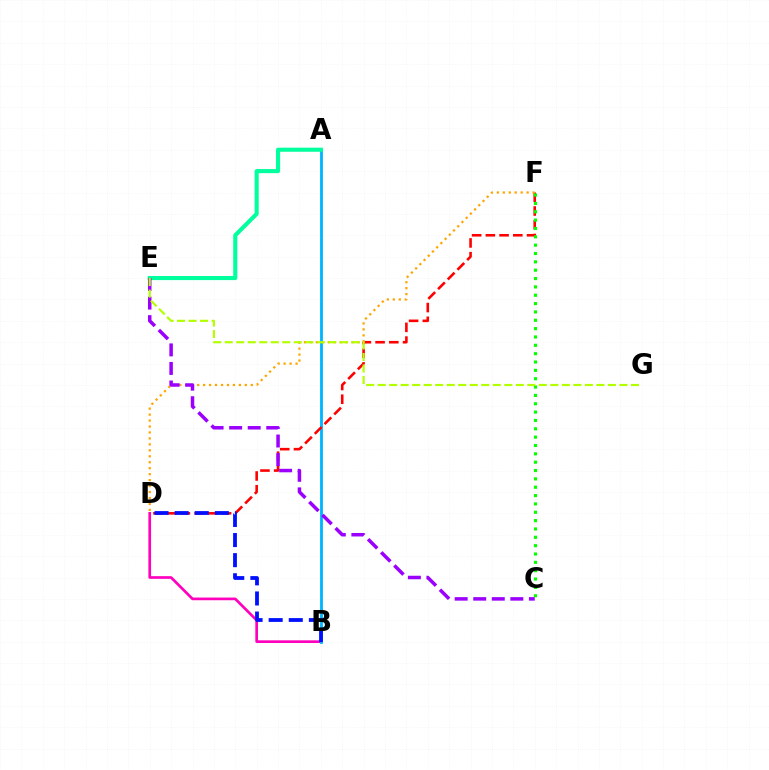{('B', 'D'): [{'color': '#ff00bd', 'line_style': 'solid', 'thickness': 1.93}, {'color': '#0010ff', 'line_style': 'dashed', 'thickness': 2.73}], ('A', 'B'): [{'color': '#00b5ff', 'line_style': 'solid', 'thickness': 2.03}], ('D', 'F'): [{'color': '#ff0000', 'line_style': 'dashed', 'thickness': 1.86}, {'color': '#ffa500', 'line_style': 'dotted', 'thickness': 1.62}], ('A', 'E'): [{'color': '#00ff9d', 'line_style': 'solid', 'thickness': 2.94}], ('C', 'F'): [{'color': '#08ff00', 'line_style': 'dotted', 'thickness': 2.27}], ('C', 'E'): [{'color': '#9b00ff', 'line_style': 'dashed', 'thickness': 2.52}], ('E', 'G'): [{'color': '#b3ff00', 'line_style': 'dashed', 'thickness': 1.56}]}